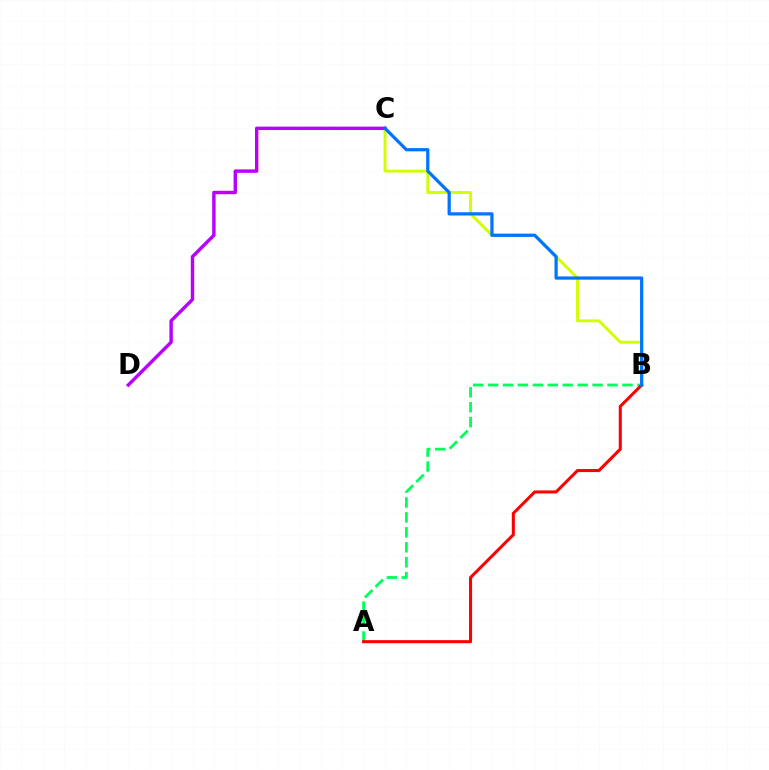{('B', 'C'): [{'color': '#d1ff00', 'line_style': 'solid', 'thickness': 2.11}, {'color': '#0074ff', 'line_style': 'solid', 'thickness': 2.33}], ('A', 'B'): [{'color': '#00ff5c', 'line_style': 'dashed', 'thickness': 2.03}, {'color': '#ff0000', 'line_style': 'solid', 'thickness': 2.2}], ('C', 'D'): [{'color': '#b900ff', 'line_style': 'solid', 'thickness': 2.46}]}